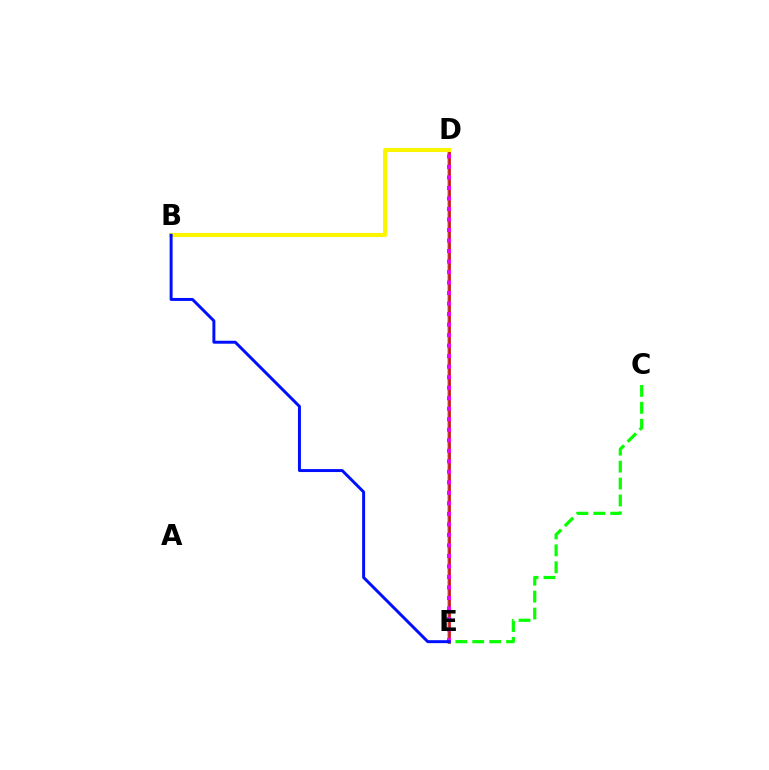{('D', 'E'): [{'color': '#00fff6', 'line_style': 'solid', 'thickness': 2.6}, {'color': '#ff0000', 'line_style': 'solid', 'thickness': 1.85}, {'color': '#ee00ff', 'line_style': 'dotted', 'thickness': 2.86}], ('B', 'D'): [{'color': '#fcf500', 'line_style': 'solid', 'thickness': 2.92}], ('C', 'E'): [{'color': '#08ff00', 'line_style': 'dashed', 'thickness': 2.3}], ('B', 'E'): [{'color': '#0010ff', 'line_style': 'solid', 'thickness': 2.13}]}